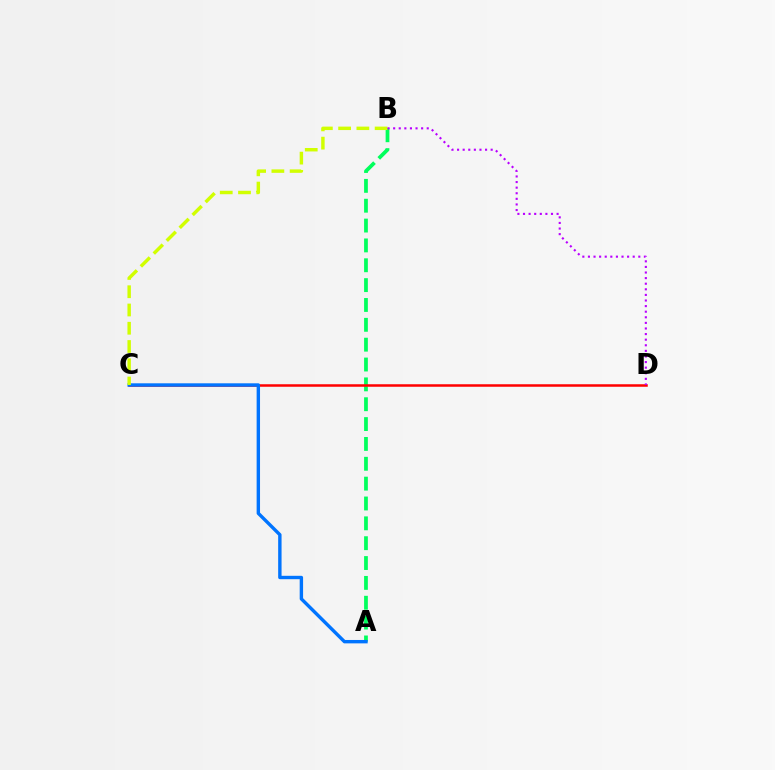{('A', 'B'): [{'color': '#00ff5c', 'line_style': 'dashed', 'thickness': 2.7}], ('C', 'D'): [{'color': '#ff0000', 'line_style': 'solid', 'thickness': 1.81}], ('A', 'C'): [{'color': '#0074ff', 'line_style': 'solid', 'thickness': 2.44}], ('B', 'C'): [{'color': '#d1ff00', 'line_style': 'dashed', 'thickness': 2.48}], ('B', 'D'): [{'color': '#b900ff', 'line_style': 'dotted', 'thickness': 1.52}]}